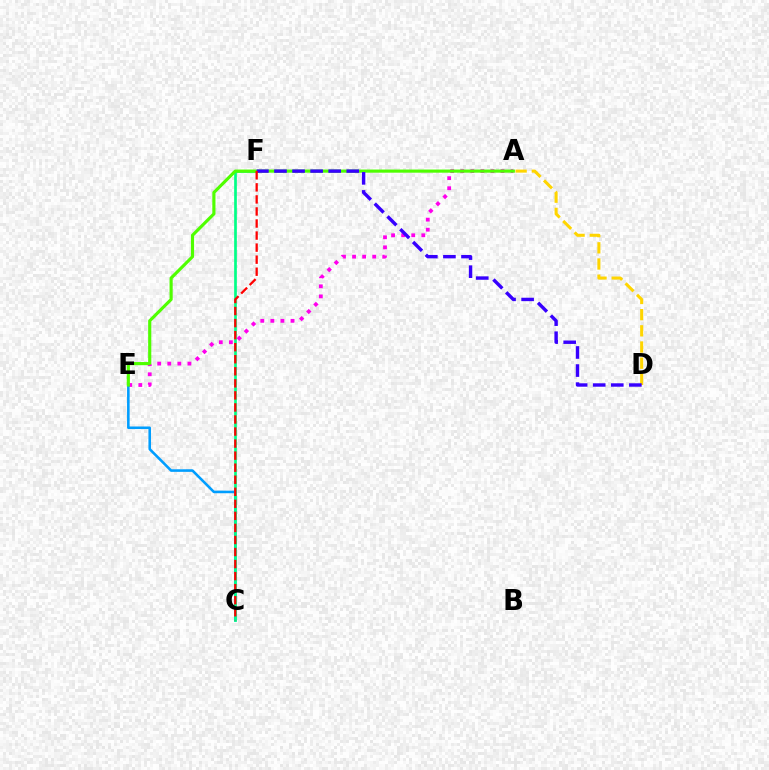{('A', 'E'): [{'color': '#ff00ed', 'line_style': 'dotted', 'thickness': 2.74}, {'color': '#4fff00', 'line_style': 'solid', 'thickness': 2.26}], ('A', 'D'): [{'color': '#ffd500', 'line_style': 'dashed', 'thickness': 2.2}], ('C', 'E'): [{'color': '#009eff', 'line_style': 'solid', 'thickness': 1.86}], ('C', 'F'): [{'color': '#00ff86', 'line_style': 'solid', 'thickness': 1.93}, {'color': '#ff0000', 'line_style': 'dashed', 'thickness': 1.64}], ('D', 'F'): [{'color': '#3700ff', 'line_style': 'dashed', 'thickness': 2.46}]}